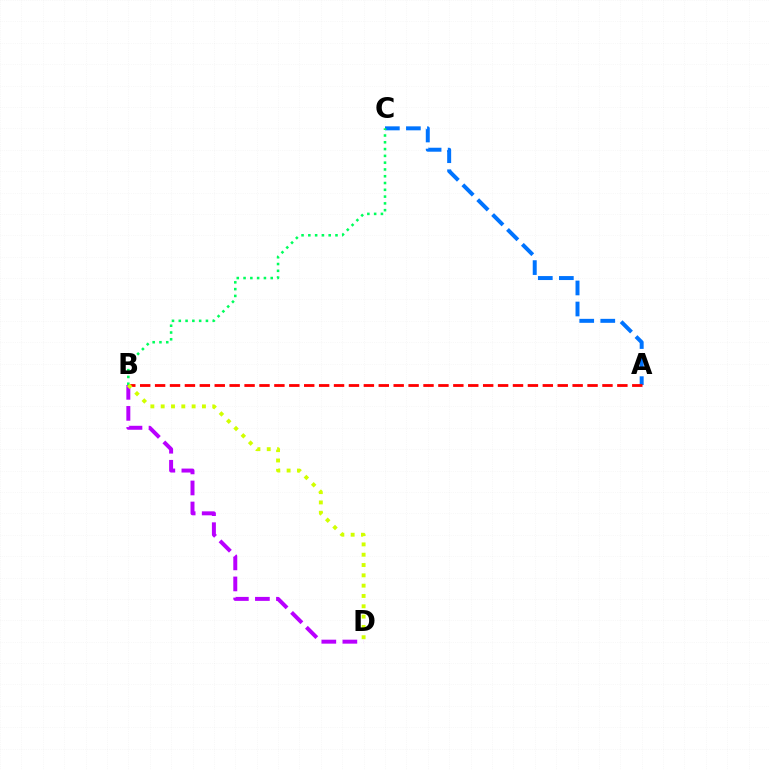{('A', 'C'): [{'color': '#0074ff', 'line_style': 'dashed', 'thickness': 2.86}], ('A', 'B'): [{'color': '#ff0000', 'line_style': 'dashed', 'thickness': 2.03}], ('B', 'C'): [{'color': '#00ff5c', 'line_style': 'dotted', 'thickness': 1.84}], ('B', 'D'): [{'color': '#b900ff', 'line_style': 'dashed', 'thickness': 2.86}, {'color': '#d1ff00', 'line_style': 'dotted', 'thickness': 2.8}]}